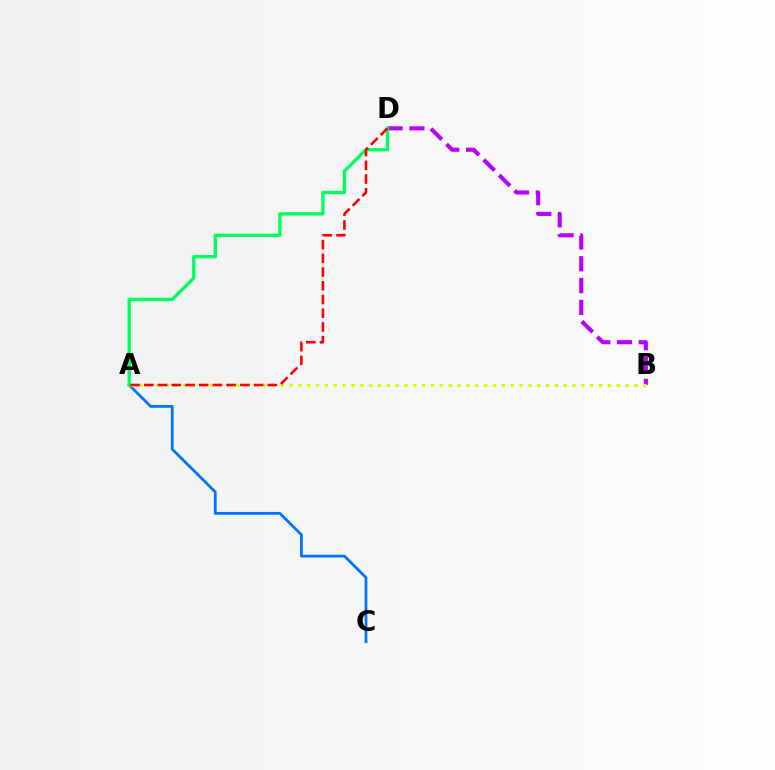{('A', 'C'): [{'color': '#0074ff', 'line_style': 'solid', 'thickness': 1.99}], ('B', 'D'): [{'color': '#b900ff', 'line_style': 'dashed', 'thickness': 2.97}], ('A', 'B'): [{'color': '#d1ff00', 'line_style': 'dotted', 'thickness': 2.4}], ('A', 'D'): [{'color': '#00ff5c', 'line_style': 'solid', 'thickness': 2.39}, {'color': '#ff0000', 'line_style': 'dashed', 'thickness': 1.86}]}